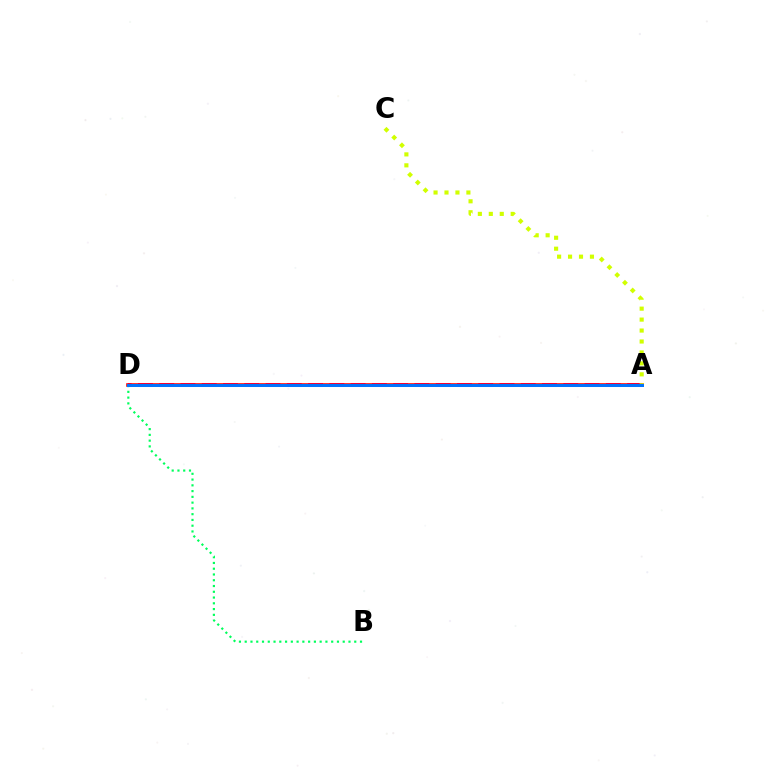{('A', 'D'): [{'color': '#b900ff', 'line_style': 'dashed', 'thickness': 2.89}, {'color': '#ff0000', 'line_style': 'solid', 'thickness': 2.6}, {'color': '#0074ff', 'line_style': 'solid', 'thickness': 2.14}], ('A', 'C'): [{'color': '#d1ff00', 'line_style': 'dotted', 'thickness': 2.97}], ('B', 'D'): [{'color': '#00ff5c', 'line_style': 'dotted', 'thickness': 1.57}]}